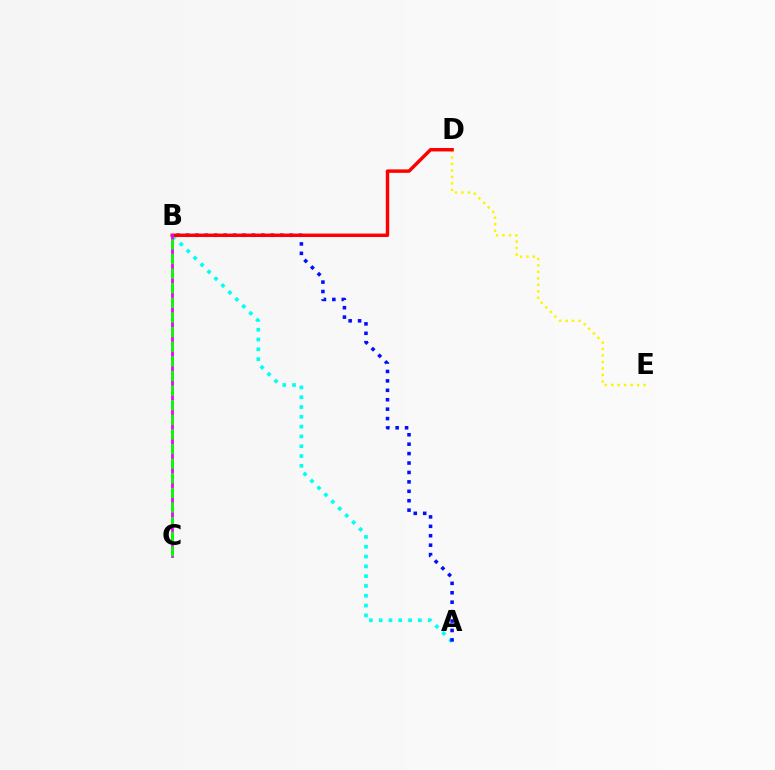{('A', 'B'): [{'color': '#00fff6', 'line_style': 'dotted', 'thickness': 2.66}, {'color': '#0010ff', 'line_style': 'dotted', 'thickness': 2.56}], ('D', 'E'): [{'color': '#fcf500', 'line_style': 'dotted', 'thickness': 1.76}], ('B', 'D'): [{'color': '#ff0000', 'line_style': 'solid', 'thickness': 2.47}], ('B', 'C'): [{'color': '#ee00ff', 'line_style': 'solid', 'thickness': 2.01}, {'color': '#08ff00', 'line_style': 'dashed', 'thickness': 1.99}]}